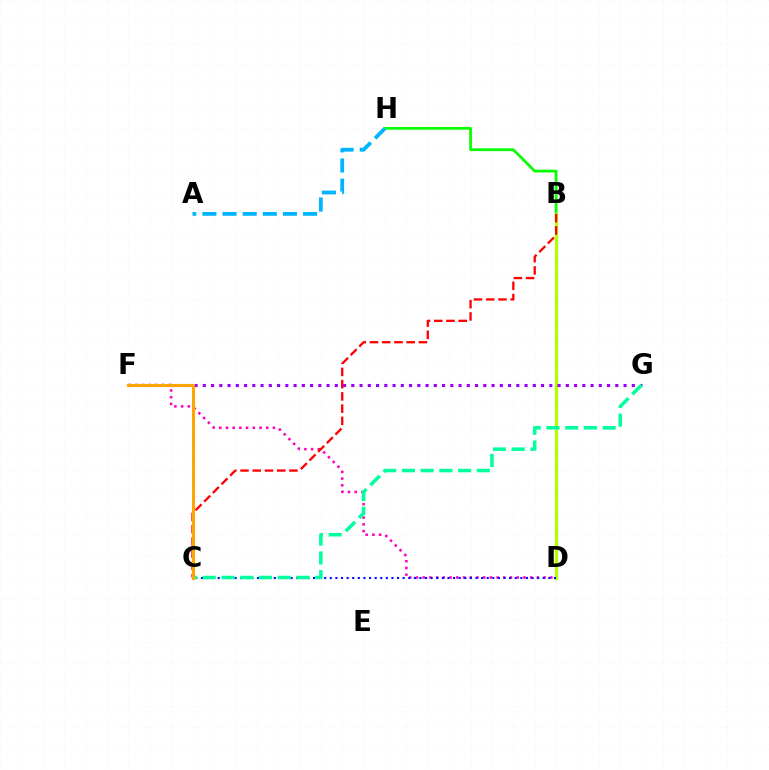{('B', 'H'): [{'color': '#08ff00', 'line_style': 'solid', 'thickness': 1.97}], ('A', 'H'): [{'color': '#00b5ff', 'line_style': 'dashed', 'thickness': 2.73}], ('B', 'D'): [{'color': '#b3ff00', 'line_style': 'solid', 'thickness': 2.32}], ('D', 'F'): [{'color': '#ff00bd', 'line_style': 'dotted', 'thickness': 1.82}], ('C', 'D'): [{'color': '#0010ff', 'line_style': 'dotted', 'thickness': 1.52}], ('B', 'C'): [{'color': '#ff0000', 'line_style': 'dashed', 'thickness': 1.66}], ('F', 'G'): [{'color': '#9b00ff', 'line_style': 'dotted', 'thickness': 2.24}], ('C', 'G'): [{'color': '#00ff9d', 'line_style': 'dashed', 'thickness': 2.55}], ('C', 'F'): [{'color': '#ffa500', 'line_style': 'solid', 'thickness': 2.2}]}